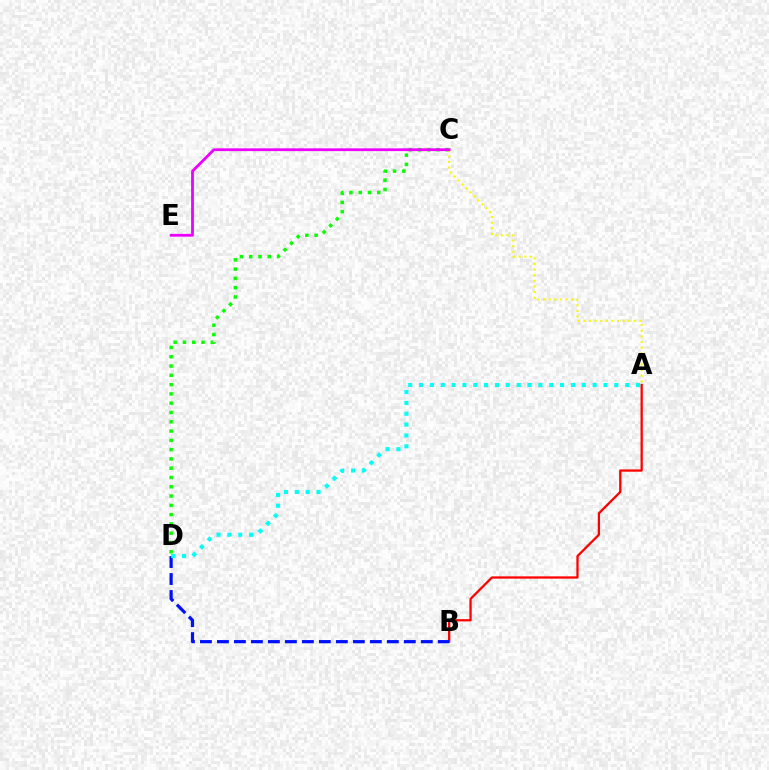{('C', 'D'): [{'color': '#08ff00', 'line_style': 'dotted', 'thickness': 2.52}], ('A', 'B'): [{'color': '#ff0000', 'line_style': 'solid', 'thickness': 1.64}], ('B', 'D'): [{'color': '#0010ff', 'line_style': 'dashed', 'thickness': 2.31}], ('A', 'D'): [{'color': '#00fff6', 'line_style': 'dotted', 'thickness': 2.95}], ('A', 'C'): [{'color': '#fcf500', 'line_style': 'dotted', 'thickness': 1.52}], ('C', 'E'): [{'color': '#ee00ff', 'line_style': 'solid', 'thickness': 2.01}]}